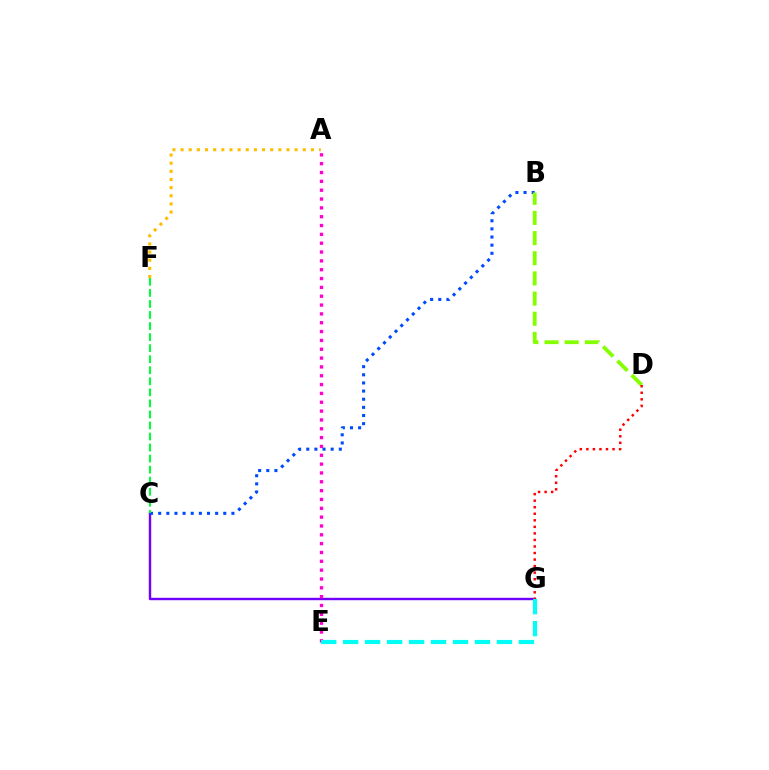{('C', 'G'): [{'color': '#7200ff', 'line_style': 'solid', 'thickness': 1.74}], ('A', 'F'): [{'color': '#ffbd00', 'line_style': 'dotted', 'thickness': 2.21}], ('A', 'E'): [{'color': '#ff00cf', 'line_style': 'dotted', 'thickness': 2.4}], ('B', 'C'): [{'color': '#004bff', 'line_style': 'dotted', 'thickness': 2.21}], ('B', 'D'): [{'color': '#84ff00', 'line_style': 'dashed', 'thickness': 2.74}], ('E', 'G'): [{'color': '#00fff6', 'line_style': 'dashed', 'thickness': 2.98}], ('C', 'F'): [{'color': '#00ff39', 'line_style': 'dashed', 'thickness': 1.5}], ('D', 'G'): [{'color': '#ff0000', 'line_style': 'dotted', 'thickness': 1.78}]}